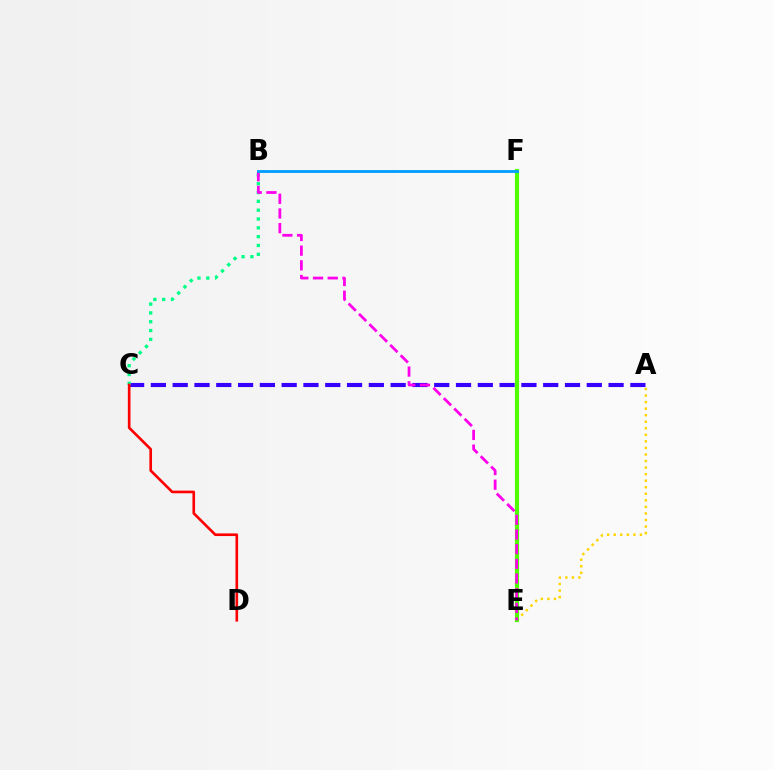{('A', 'E'): [{'color': '#ffd500', 'line_style': 'dotted', 'thickness': 1.78}], ('A', 'C'): [{'color': '#3700ff', 'line_style': 'dashed', 'thickness': 2.96}], ('B', 'C'): [{'color': '#00ff86', 'line_style': 'dotted', 'thickness': 2.4}], ('E', 'F'): [{'color': '#4fff00', 'line_style': 'solid', 'thickness': 2.98}], ('B', 'E'): [{'color': '#ff00ed', 'line_style': 'dashed', 'thickness': 1.99}], ('B', 'F'): [{'color': '#009eff', 'line_style': 'solid', 'thickness': 2.04}], ('C', 'D'): [{'color': '#ff0000', 'line_style': 'solid', 'thickness': 1.9}]}